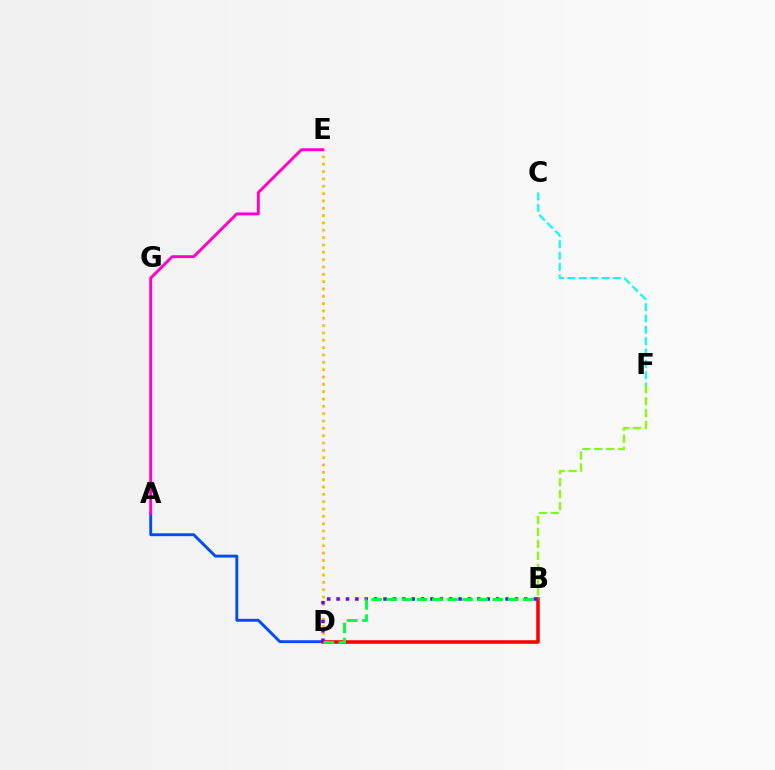{('D', 'E'): [{'color': '#ffbd00', 'line_style': 'dotted', 'thickness': 1.99}], ('A', 'D'): [{'color': '#004bff', 'line_style': 'solid', 'thickness': 2.08}], ('B', 'D'): [{'color': '#ff0000', 'line_style': 'solid', 'thickness': 2.57}, {'color': '#7200ff', 'line_style': 'dotted', 'thickness': 2.55}, {'color': '#00ff39', 'line_style': 'dashed', 'thickness': 2.06}], ('C', 'F'): [{'color': '#00fff6', 'line_style': 'dashed', 'thickness': 1.54}], ('A', 'E'): [{'color': '#ff00cf', 'line_style': 'solid', 'thickness': 2.09}], ('B', 'F'): [{'color': '#84ff00', 'line_style': 'dashed', 'thickness': 1.62}]}